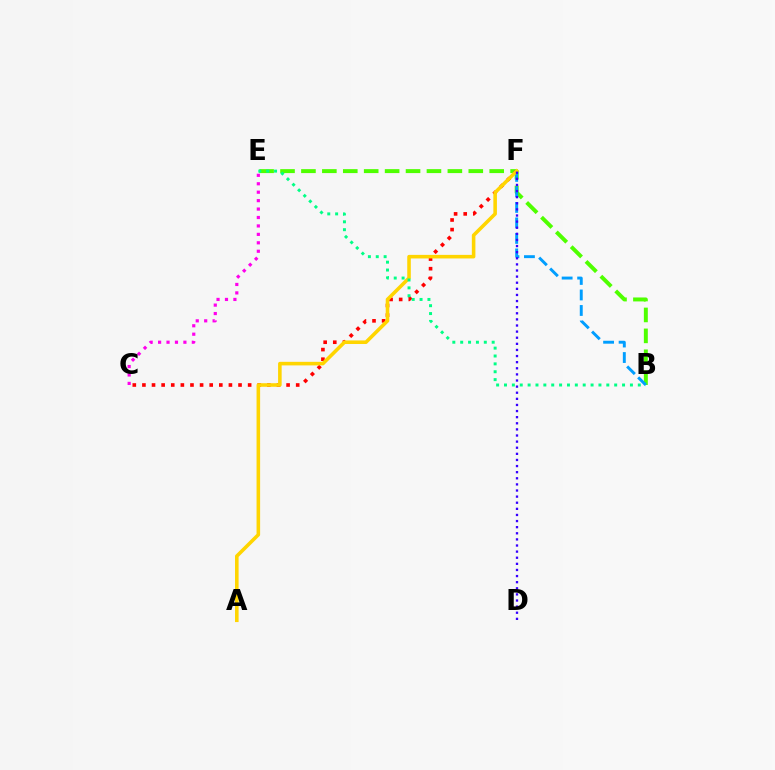{('B', 'E'): [{'color': '#4fff00', 'line_style': 'dashed', 'thickness': 2.84}, {'color': '#00ff86', 'line_style': 'dotted', 'thickness': 2.14}], ('C', 'F'): [{'color': '#ff0000', 'line_style': 'dotted', 'thickness': 2.61}], ('B', 'F'): [{'color': '#009eff', 'line_style': 'dashed', 'thickness': 2.11}], ('A', 'F'): [{'color': '#ffd500', 'line_style': 'solid', 'thickness': 2.57}], ('C', 'E'): [{'color': '#ff00ed', 'line_style': 'dotted', 'thickness': 2.29}], ('D', 'F'): [{'color': '#3700ff', 'line_style': 'dotted', 'thickness': 1.66}]}